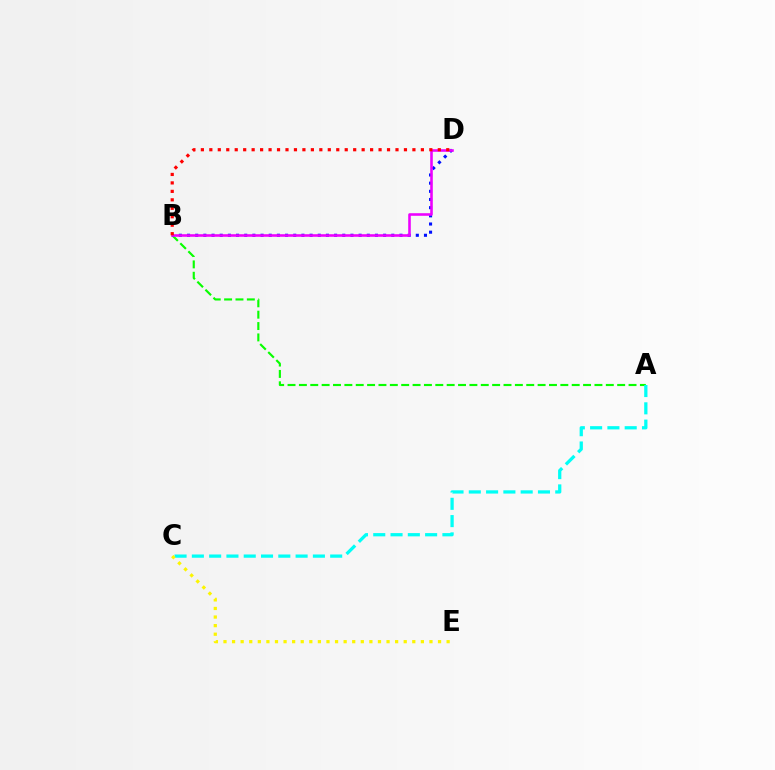{('A', 'B'): [{'color': '#08ff00', 'line_style': 'dashed', 'thickness': 1.54}], ('A', 'C'): [{'color': '#00fff6', 'line_style': 'dashed', 'thickness': 2.35}], ('B', 'D'): [{'color': '#0010ff', 'line_style': 'dotted', 'thickness': 2.22}, {'color': '#ee00ff', 'line_style': 'solid', 'thickness': 1.85}, {'color': '#ff0000', 'line_style': 'dotted', 'thickness': 2.3}], ('C', 'E'): [{'color': '#fcf500', 'line_style': 'dotted', 'thickness': 2.33}]}